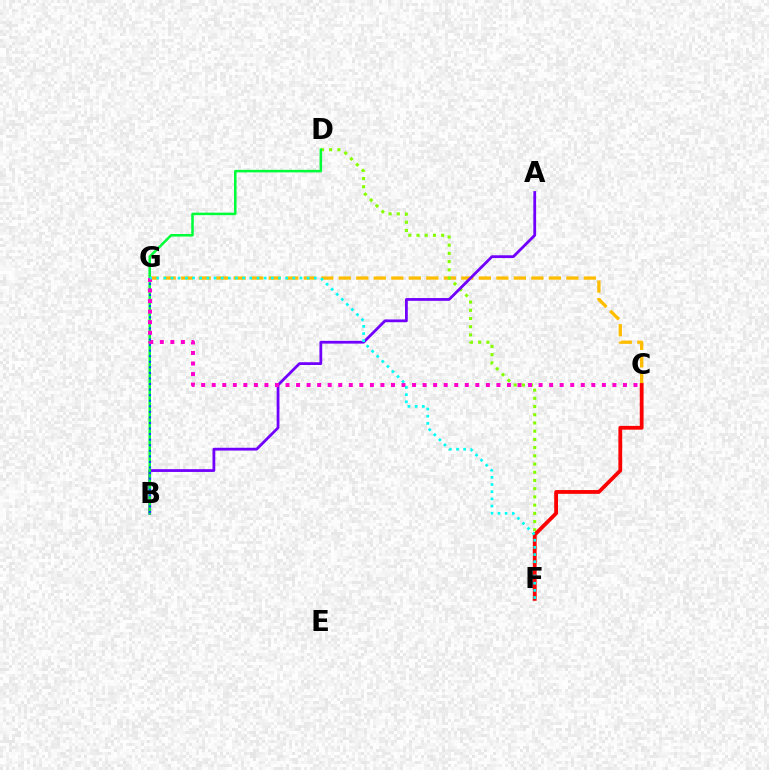{('C', 'G'): [{'color': '#ffbd00', 'line_style': 'dashed', 'thickness': 2.38}, {'color': '#ff00cf', 'line_style': 'dotted', 'thickness': 2.86}], ('D', 'F'): [{'color': '#84ff00', 'line_style': 'dotted', 'thickness': 2.23}], ('A', 'B'): [{'color': '#7200ff', 'line_style': 'solid', 'thickness': 2.0}], ('B', 'D'): [{'color': '#00ff39', 'line_style': 'solid', 'thickness': 1.83}], ('C', 'F'): [{'color': '#ff0000', 'line_style': 'solid', 'thickness': 2.73}], ('B', 'G'): [{'color': '#004bff', 'line_style': 'dotted', 'thickness': 1.51}], ('F', 'G'): [{'color': '#00fff6', 'line_style': 'dotted', 'thickness': 1.95}]}